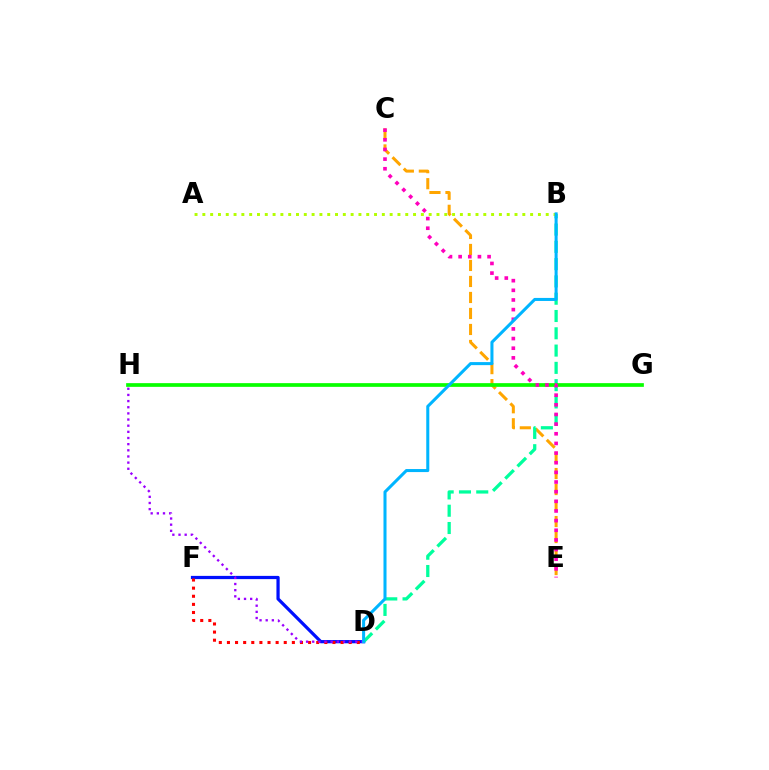{('D', 'F'): [{'color': '#0010ff', 'line_style': 'solid', 'thickness': 2.33}, {'color': '#ff0000', 'line_style': 'dotted', 'thickness': 2.21}], ('C', 'E'): [{'color': '#ffa500', 'line_style': 'dashed', 'thickness': 2.17}, {'color': '#ff00bd', 'line_style': 'dotted', 'thickness': 2.62}], ('B', 'D'): [{'color': '#00ff9d', 'line_style': 'dashed', 'thickness': 2.35}, {'color': '#00b5ff', 'line_style': 'solid', 'thickness': 2.19}], ('G', 'H'): [{'color': '#08ff00', 'line_style': 'solid', 'thickness': 2.67}], ('A', 'B'): [{'color': '#b3ff00', 'line_style': 'dotted', 'thickness': 2.12}], ('D', 'H'): [{'color': '#9b00ff', 'line_style': 'dotted', 'thickness': 1.67}]}